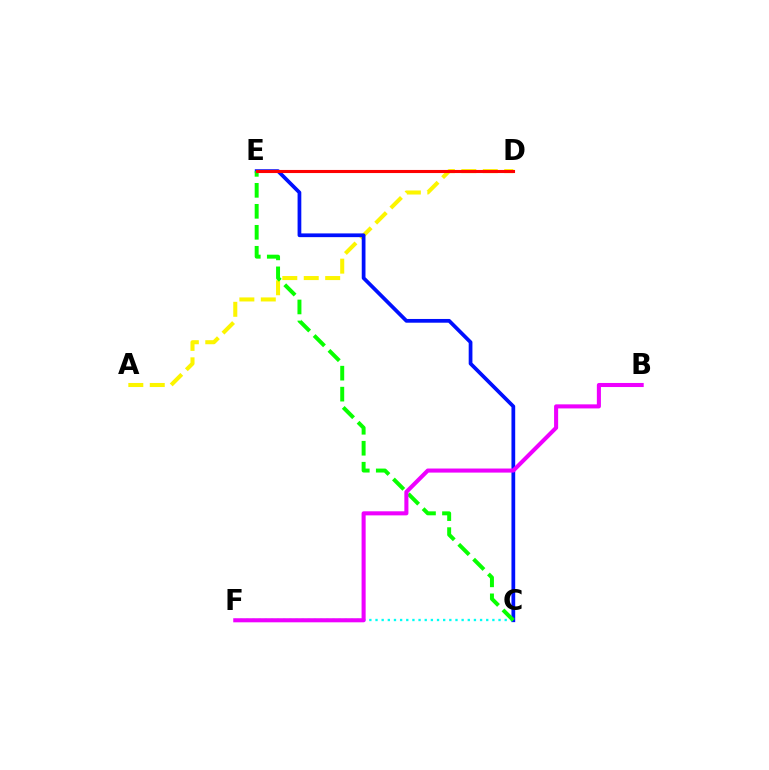{('A', 'D'): [{'color': '#fcf500', 'line_style': 'dashed', 'thickness': 2.91}], ('C', 'E'): [{'color': '#0010ff', 'line_style': 'solid', 'thickness': 2.69}, {'color': '#08ff00', 'line_style': 'dashed', 'thickness': 2.85}], ('C', 'F'): [{'color': '#00fff6', 'line_style': 'dotted', 'thickness': 1.67}], ('B', 'F'): [{'color': '#ee00ff', 'line_style': 'solid', 'thickness': 2.93}], ('D', 'E'): [{'color': '#ff0000', 'line_style': 'solid', 'thickness': 2.23}]}